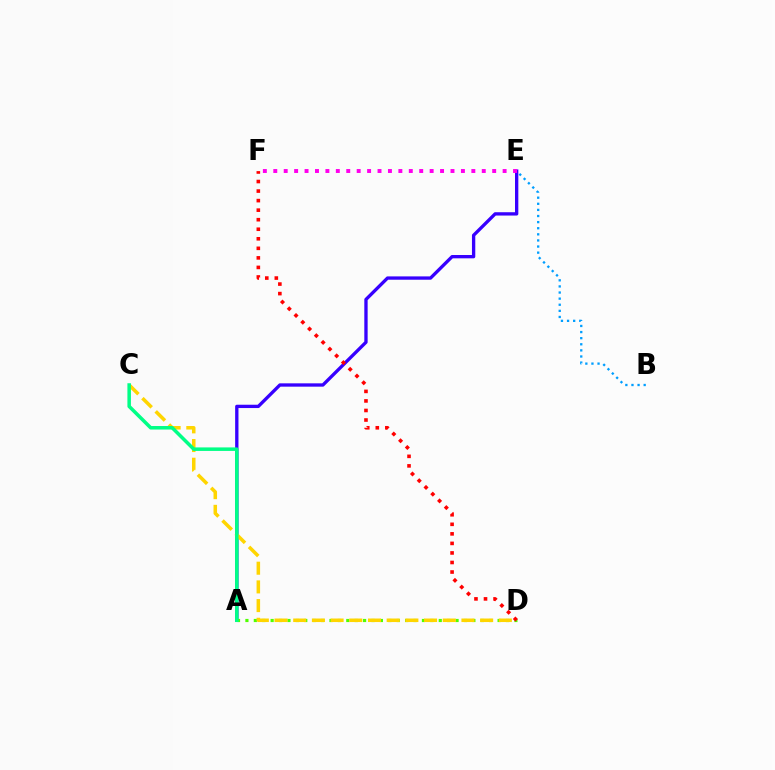{('A', 'E'): [{'color': '#3700ff', 'line_style': 'solid', 'thickness': 2.39}], ('B', 'E'): [{'color': '#009eff', 'line_style': 'dotted', 'thickness': 1.66}], ('A', 'D'): [{'color': '#4fff00', 'line_style': 'dotted', 'thickness': 2.28}], ('C', 'D'): [{'color': '#ffd500', 'line_style': 'dashed', 'thickness': 2.54}], ('E', 'F'): [{'color': '#ff00ed', 'line_style': 'dotted', 'thickness': 2.83}], ('A', 'C'): [{'color': '#00ff86', 'line_style': 'solid', 'thickness': 2.53}], ('D', 'F'): [{'color': '#ff0000', 'line_style': 'dotted', 'thickness': 2.59}]}